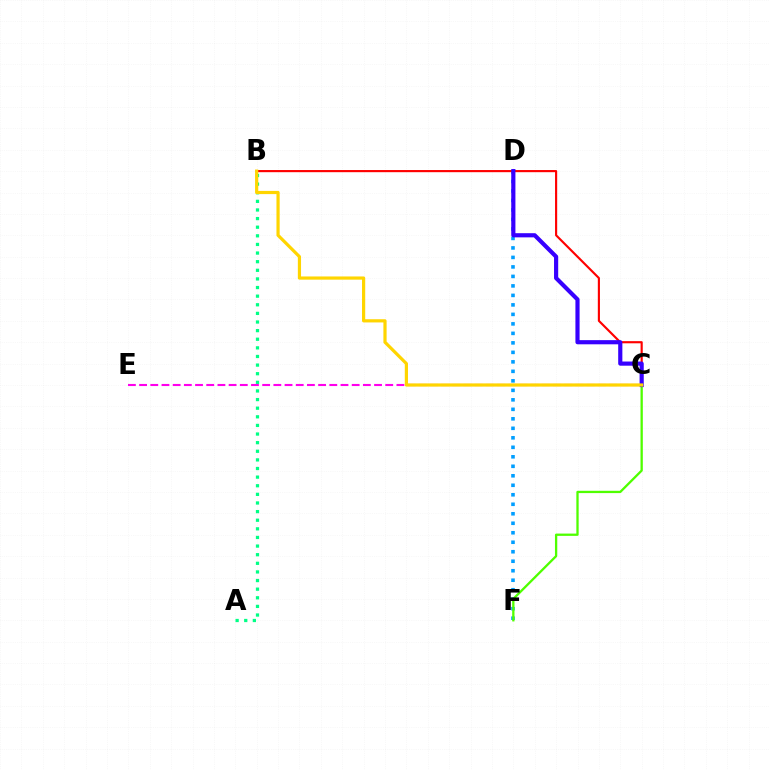{('D', 'F'): [{'color': '#009eff', 'line_style': 'dotted', 'thickness': 2.58}], ('C', 'E'): [{'color': '#ff00ed', 'line_style': 'dashed', 'thickness': 1.52}], ('B', 'C'): [{'color': '#ff0000', 'line_style': 'solid', 'thickness': 1.55}, {'color': '#ffd500', 'line_style': 'solid', 'thickness': 2.3}], ('C', 'F'): [{'color': '#4fff00', 'line_style': 'solid', 'thickness': 1.66}], ('C', 'D'): [{'color': '#3700ff', 'line_style': 'solid', 'thickness': 3.0}], ('A', 'B'): [{'color': '#00ff86', 'line_style': 'dotted', 'thickness': 2.34}]}